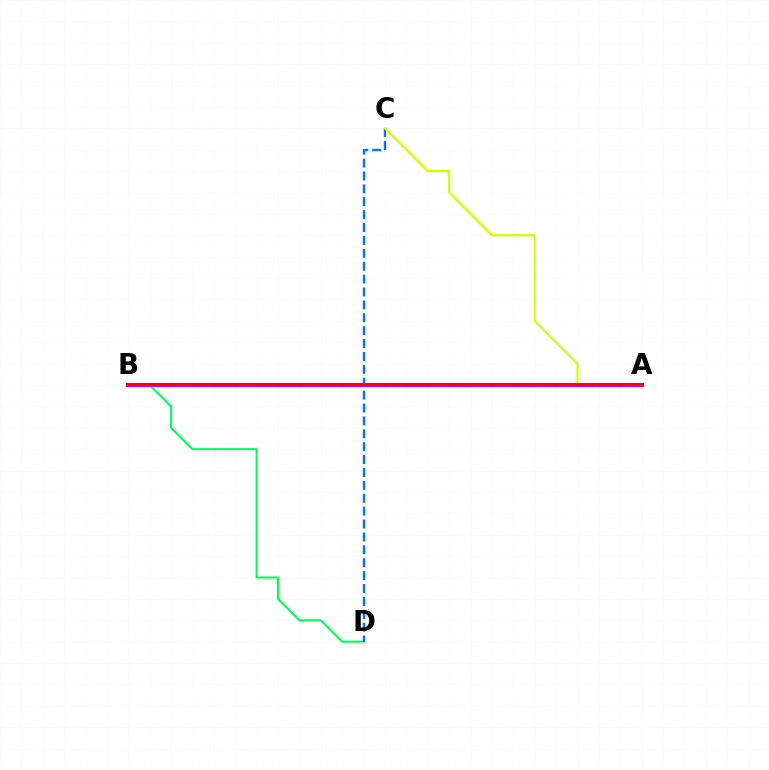{('B', 'D'): [{'color': '#00ff5c', 'line_style': 'solid', 'thickness': 1.5}], ('C', 'D'): [{'color': '#0074ff', 'line_style': 'dashed', 'thickness': 1.75}], ('A', 'C'): [{'color': '#d1ff00', 'line_style': 'solid', 'thickness': 1.6}], ('A', 'B'): [{'color': '#b900ff', 'line_style': 'solid', 'thickness': 3.0}, {'color': '#ff0000', 'line_style': 'solid', 'thickness': 1.56}]}